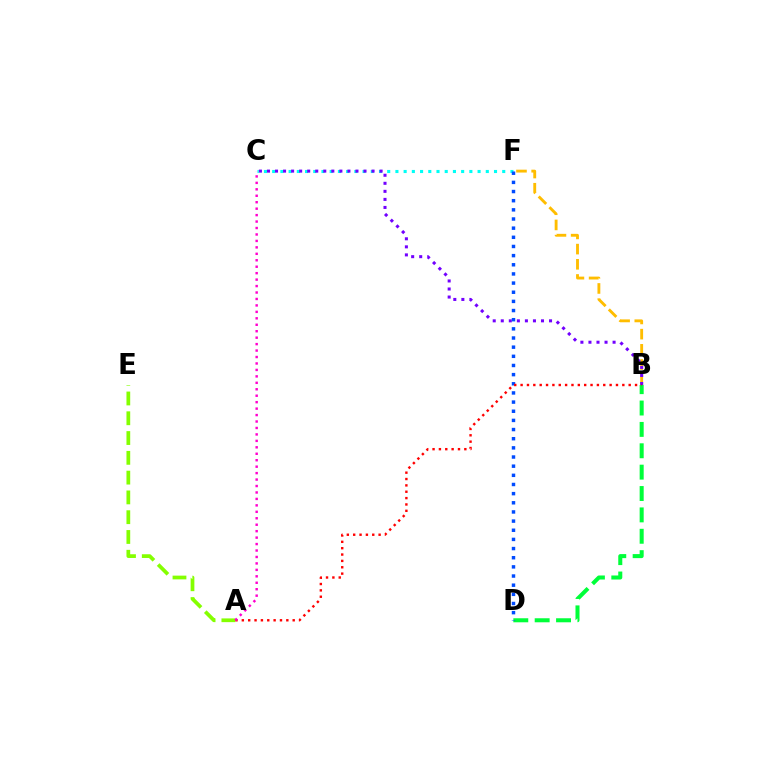{('B', 'D'): [{'color': '#00ff39', 'line_style': 'dashed', 'thickness': 2.9}], ('C', 'F'): [{'color': '#00fff6', 'line_style': 'dotted', 'thickness': 2.23}], ('A', 'E'): [{'color': '#84ff00', 'line_style': 'dashed', 'thickness': 2.69}], ('B', 'F'): [{'color': '#ffbd00', 'line_style': 'dashed', 'thickness': 2.06}], ('B', 'C'): [{'color': '#7200ff', 'line_style': 'dotted', 'thickness': 2.19}], ('D', 'F'): [{'color': '#004bff', 'line_style': 'dotted', 'thickness': 2.49}], ('A', 'B'): [{'color': '#ff0000', 'line_style': 'dotted', 'thickness': 1.73}], ('A', 'C'): [{'color': '#ff00cf', 'line_style': 'dotted', 'thickness': 1.75}]}